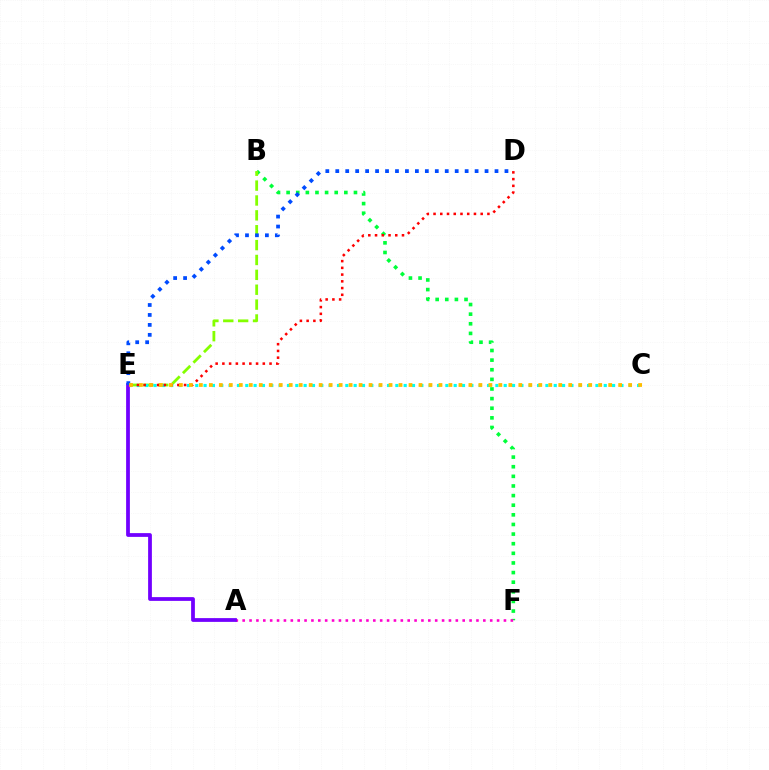{('B', 'F'): [{'color': '#00ff39', 'line_style': 'dotted', 'thickness': 2.61}], ('B', 'E'): [{'color': '#84ff00', 'line_style': 'dashed', 'thickness': 2.02}], ('C', 'E'): [{'color': '#00fff6', 'line_style': 'dotted', 'thickness': 2.27}, {'color': '#ffbd00', 'line_style': 'dotted', 'thickness': 2.71}], ('D', 'E'): [{'color': '#ff0000', 'line_style': 'dotted', 'thickness': 1.83}, {'color': '#004bff', 'line_style': 'dotted', 'thickness': 2.7}], ('A', 'F'): [{'color': '#ff00cf', 'line_style': 'dotted', 'thickness': 1.87}], ('A', 'E'): [{'color': '#7200ff', 'line_style': 'solid', 'thickness': 2.71}]}